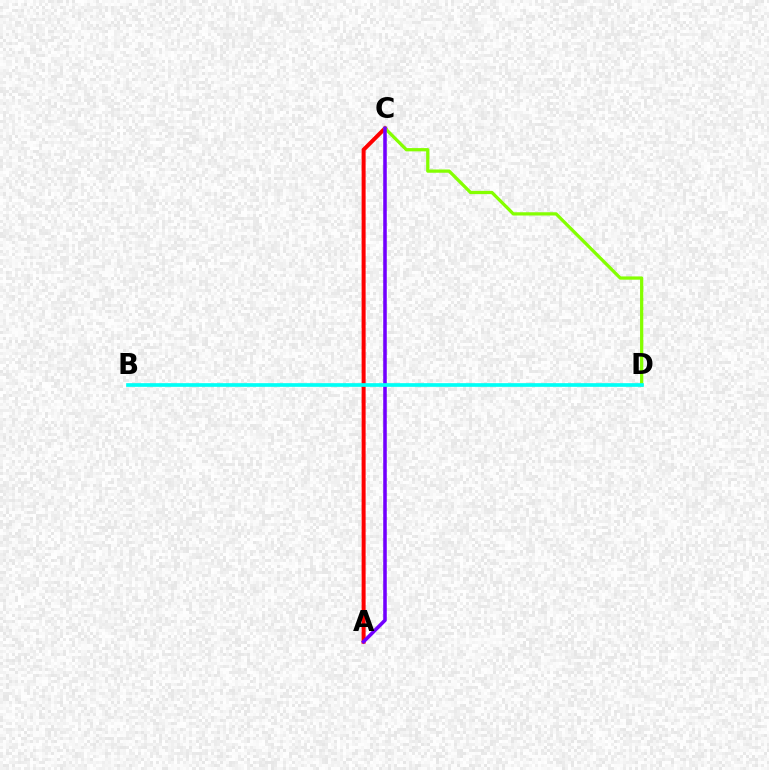{('A', 'C'): [{'color': '#ff0000', 'line_style': 'solid', 'thickness': 2.88}, {'color': '#7200ff', 'line_style': 'solid', 'thickness': 2.56}], ('C', 'D'): [{'color': '#84ff00', 'line_style': 'solid', 'thickness': 2.34}], ('B', 'D'): [{'color': '#00fff6', 'line_style': 'solid', 'thickness': 2.64}]}